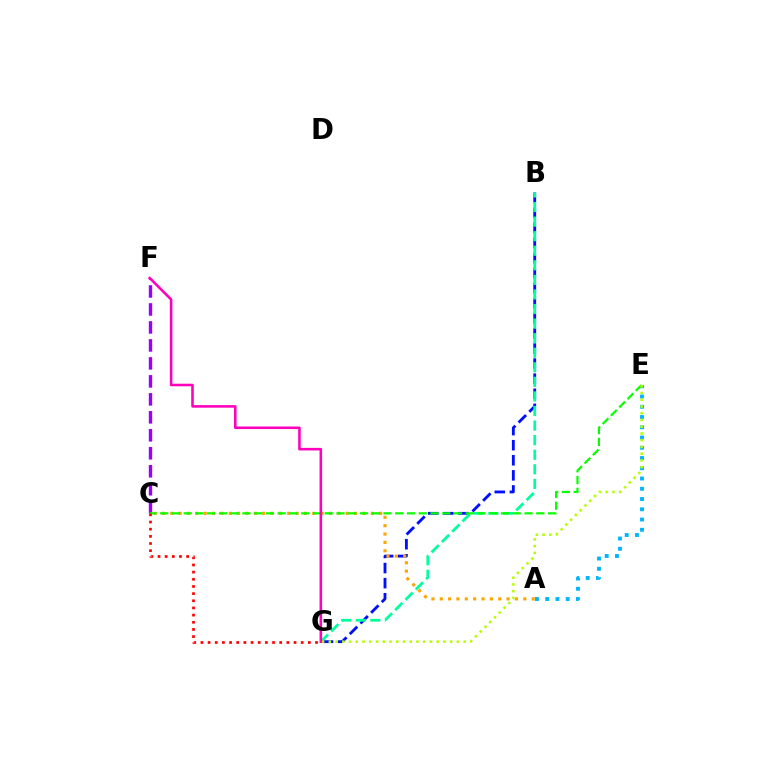{('B', 'G'): [{'color': '#0010ff', 'line_style': 'dashed', 'thickness': 2.05}, {'color': '#00ff9d', 'line_style': 'dashed', 'thickness': 1.98}], ('C', 'F'): [{'color': '#9b00ff', 'line_style': 'dashed', 'thickness': 2.44}], ('A', 'E'): [{'color': '#00b5ff', 'line_style': 'dotted', 'thickness': 2.79}], ('A', 'C'): [{'color': '#ffa500', 'line_style': 'dotted', 'thickness': 2.27}], ('C', 'E'): [{'color': '#08ff00', 'line_style': 'dashed', 'thickness': 1.6}], ('C', 'G'): [{'color': '#ff0000', 'line_style': 'dotted', 'thickness': 1.95}], ('E', 'G'): [{'color': '#b3ff00', 'line_style': 'dotted', 'thickness': 1.83}], ('F', 'G'): [{'color': '#ff00bd', 'line_style': 'solid', 'thickness': 1.85}]}